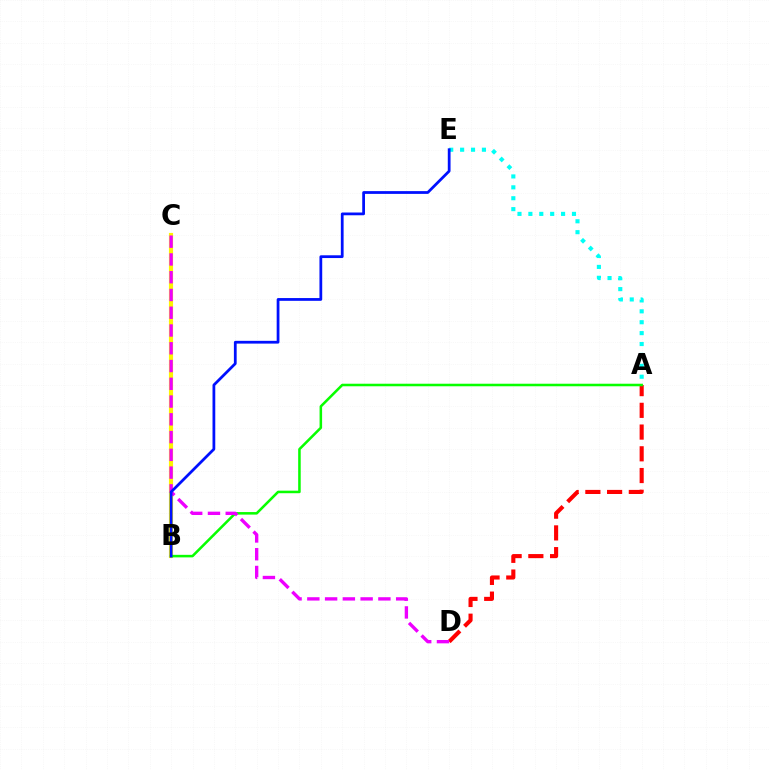{('A', 'D'): [{'color': '#ff0000', 'line_style': 'dashed', 'thickness': 2.95}], ('B', 'C'): [{'color': '#fcf500', 'line_style': 'solid', 'thickness': 2.99}], ('A', 'B'): [{'color': '#08ff00', 'line_style': 'solid', 'thickness': 1.83}], ('A', 'E'): [{'color': '#00fff6', 'line_style': 'dotted', 'thickness': 2.96}], ('C', 'D'): [{'color': '#ee00ff', 'line_style': 'dashed', 'thickness': 2.41}], ('B', 'E'): [{'color': '#0010ff', 'line_style': 'solid', 'thickness': 1.99}]}